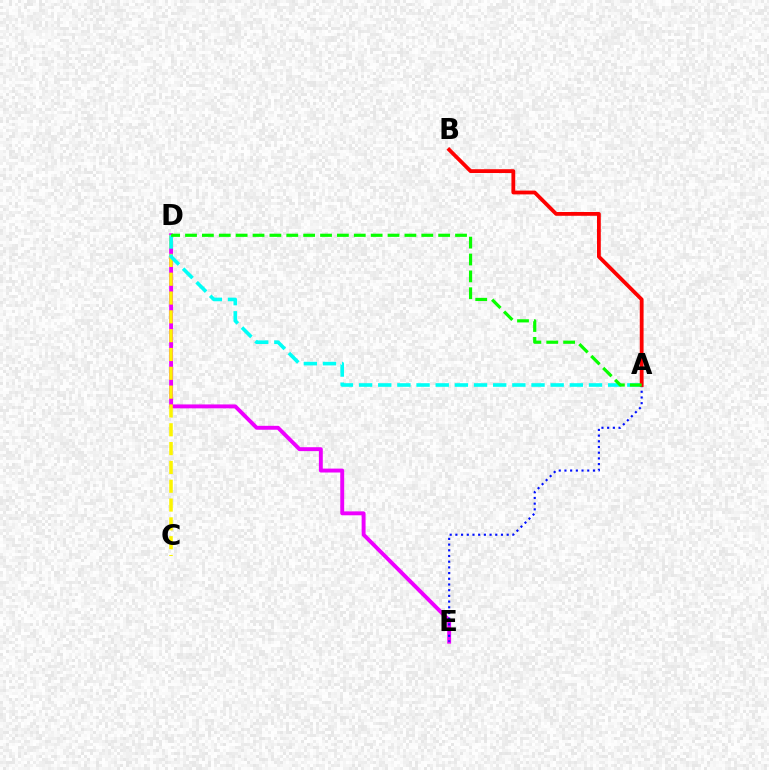{('D', 'E'): [{'color': '#ee00ff', 'line_style': 'solid', 'thickness': 2.81}], ('A', 'E'): [{'color': '#0010ff', 'line_style': 'dotted', 'thickness': 1.55}], ('C', 'D'): [{'color': '#fcf500', 'line_style': 'dashed', 'thickness': 2.56}], ('A', 'D'): [{'color': '#00fff6', 'line_style': 'dashed', 'thickness': 2.6}, {'color': '#08ff00', 'line_style': 'dashed', 'thickness': 2.29}], ('A', 'B'): [{'color': '#ff0000', 'line_style': 'solid', 'thickness': 2.73}]}